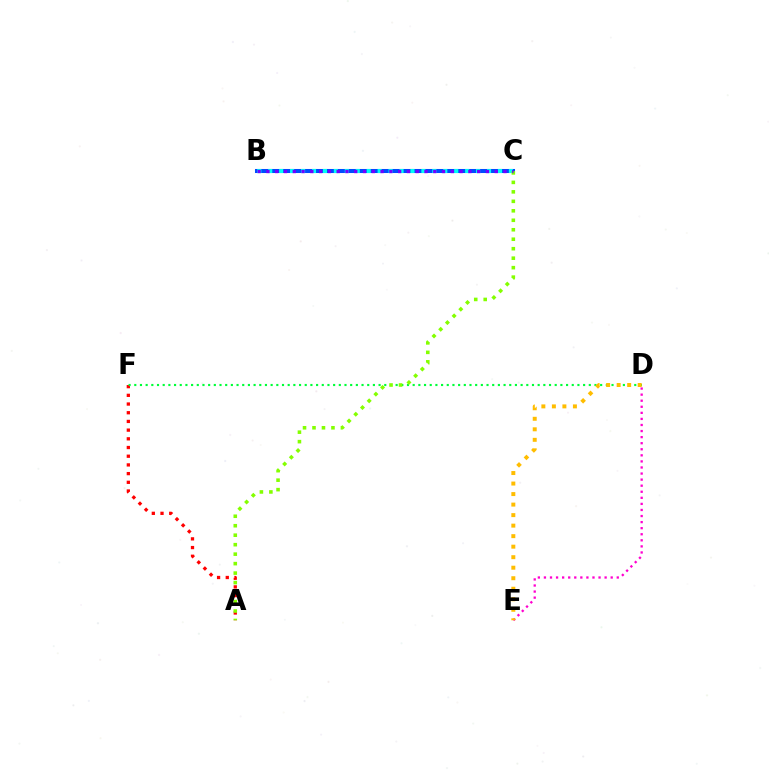{('A', 'F'): [{'color': '#ff0000', 'line_style': 'dotted', 'thickness': 2.36}], ('D', 'F'): [{'color': '#00ff39', 'line_style': 'dotted', 'thickness': 1.54}], ('D', 'E'): [{'color': '#ff00cf', 'line_style': 'dotted', 'thickness': 1.65}, {'color': '#ffbd00', 'line_style': 'dotted', 'thickness': 2.86}], ('B', 'C'): [{'color': '#004bff', 'line_style': 'solid', 'thickness': 2.91}, {'color': '#00fff6', 'line_style': 'dotted', 'thickness': 2.97}, {'color': '#7200ff', 'line_style': 'dotted', 'thickness': 2.39}], ('A', 'C'): [{'color': '#84ff00', 'line_style': 'dotted', 'thickness': 2.57}]}